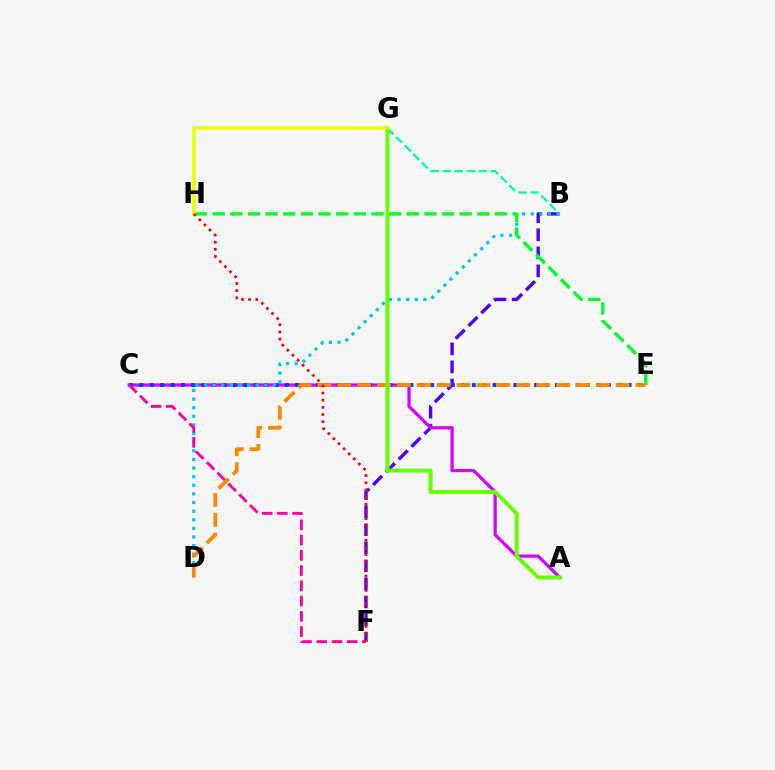{('B', 'F'): [{'color': '#4f00ff', 'line_style': 'dashed', 'thickness': 2.45}], ('A', 'C'): [{'color': '#d600ff', 'line_style': 'solid', 'thickness': 2.31}], ('B', 'G'): [{'color': '#00ffaf', 'line_style': 'dashed', 'thickness': 1.64}], ('C', 'E'): [{'color': '#003fff', 'line_style': 'dotted', 'thickness': 2.82}], ('B', 'D'): [{'color': '#00c7ff', 'line_style': 'dotted', 'thickness': 2.34}], ('E', 'H'): [{'color': '#00ff27', 'line_style': 'dashed', 'thickness': 2.4}], ('C', 'F'): [{'color': '#ff00a0', 'line_style': 'dashed', 'thickness': 2.07}], ('D', 'E'): [{'color': '#ff8800', 'line_style': 'dashed', 'thickness': 2.7}], ('A', 'G'): [{'color': '#66ff00', 'line_style': 'solid', 'thickness': 2.85}], ('G', 'H'): [{'color': '#eeff00', 'line_style': 'solid', 'thickness': 2.55}], ('F', 'H'): [{'color': '#ff0000', 'line_style': 'dotted', 'thickness': 1.95}]}